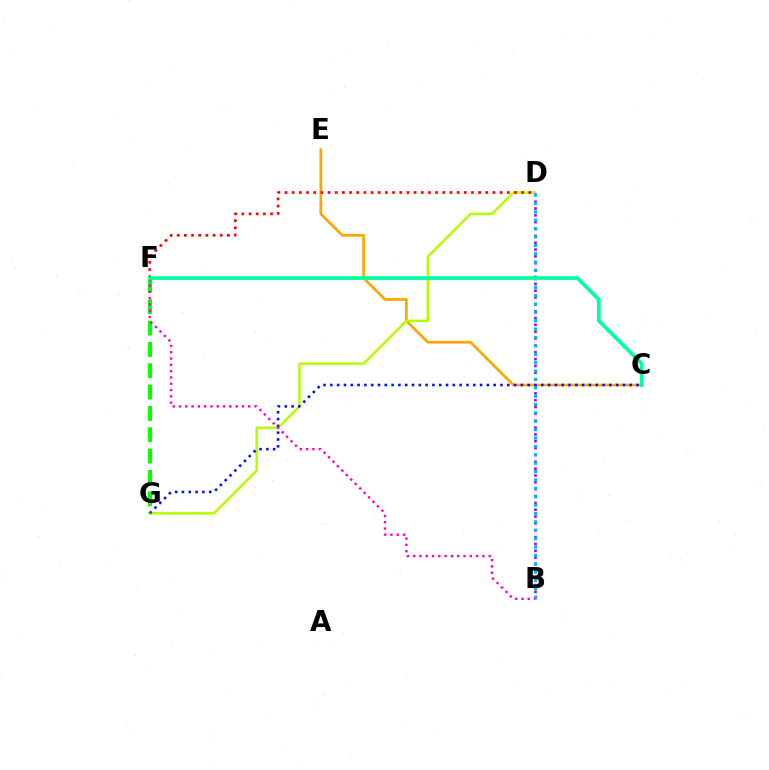{('C', 'E'): [{'color': '#ffa500', 'line_style': 'solid', 'thickness': 1.95}], ('D', 'G'): [{'color': '#b3ff00', 'line_style': 'solid', 'thickness': 1.82}], ('C', 'G'): [{'color': '#0010ff', 'line_style': 'dotted', 'thickness': 1.85}], ('B', 'D'): [{'color': '#9b00ff', 'line_style': 'dotted', 'thickness': 1.86}, {'color': '#00b5ff', 'line_style': 'dotted', 'thickness': 2.28}], ('F', 'G'): [{'color': '#08ff00', 'line_style': 'dashed', 'thickness': 2.9}], ('D', 'F'): [{'color': '#ff0000', 'line_style': 'dotted', 'thickness': 1.95}], ('B', 'F'): [{'color': '#ff00bd', 'line_style': 'dotted', 'thickness': 1.71}], ('C', 'F'): [{'color': '#00ff9d', 'line_style': 'solid', 'thickness': 2.66}]}